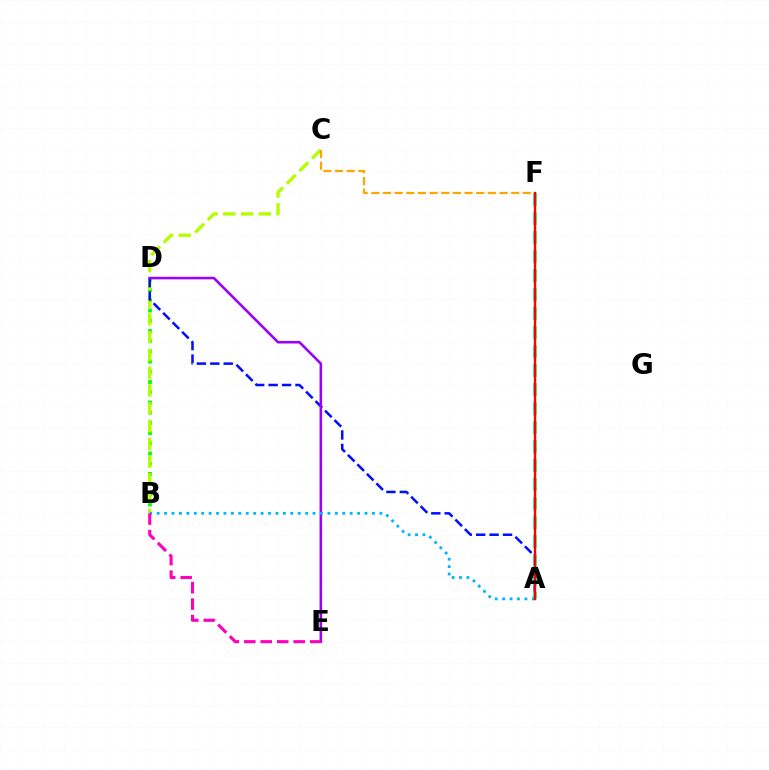{('B', 'D'): [{'color': '#08ff00', 'line_style': 'dotted', 'thickness': 2.77}], ('B', 'C'): [{'color': '#b3ff00', 'line_style': 'dashed', 'thickness': 2.42}], ('A', 'D'): [{'color': '#0010ff', 'line_style': 'dashed', 'thickness': 1.82}], ('A', 'F'): [{'color': '#00ff9d', 'line_style': 'dashed', 'thickness': 2.58}, {'color': '#ff0000', 'line_style': 'solid', 'thickness': 1.7}], ('D', 'E'): [{'color': '#9b00ff', 'line_style': 'solid', 'thickness': 1.86}], ('A', 'B'): [{'color': '#00b5ff', 'line_style': 'dotted', 'thickness': 2.02}], ('B', 'E'): [{'color': '#ff00bd', 'line_style': 'dashed', 'thickness': 2.24}], ('C', 'F'): [{'color': '#ffa500', 'line_style': 'dashed', 'thickness': 1.58}]}